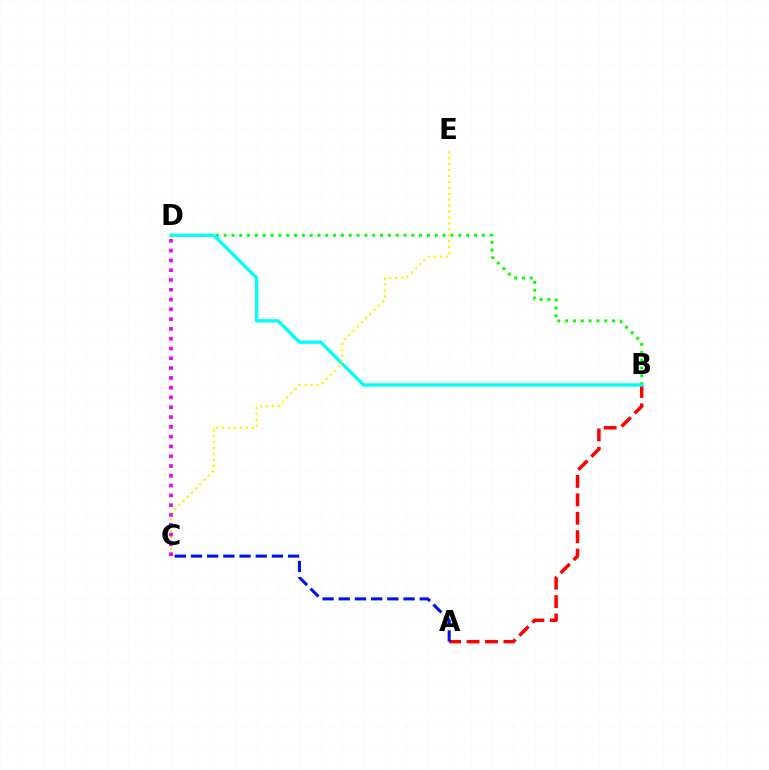{('A', 'B'): [{'color': '#ff0000', 'line_style': 'dashed', 'thickness': 2.5}], ('B', 'D'): [{'color': '#08ff00', 'line_style': 'dotted', 'thickness': 2.13}, {'color': '#00fff6', 'line_style': 'solid', 'thickness': 2.4}], ('C', 'E'): [{'color': '#fcf500', 'line_style': 'dotted', 'thickness': 1.61}], ('C', 'D'): [{'color': '#ee00ff', 'line_style': 'dotted', 'thickness': 2.66}], ('A', 'C'): [{'color': '#0010ff', 'line_style': 'dashed', 'thickness': 2.2}]}